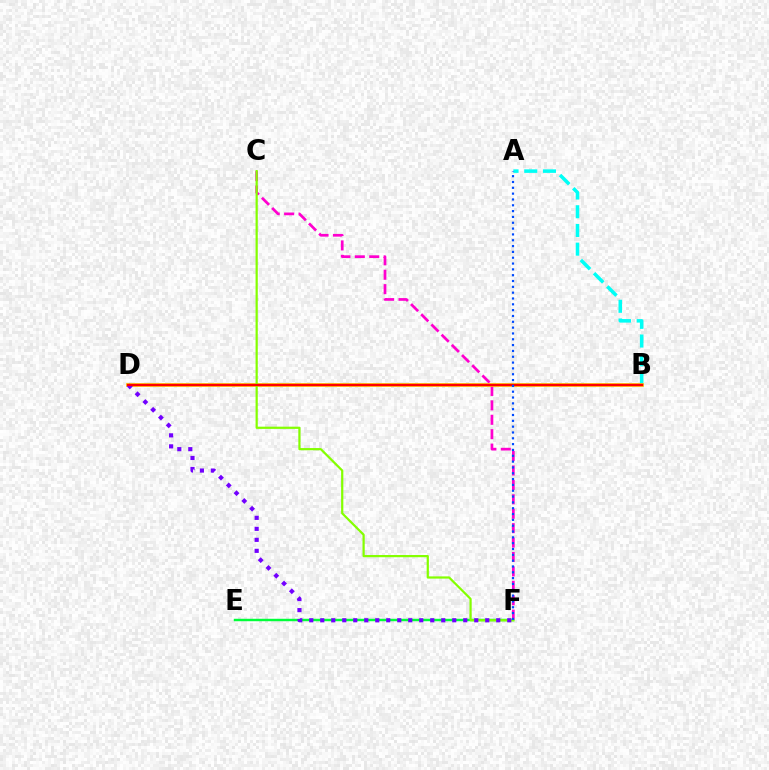{('C', 'F'): [{'color': '#ff00cf', 'line_style': 'dashed', 'thickness': 1.96}, {'color': '#84ff00', 'line_style': 'solid', 'thickness': 1.6}], ('A', 'B'): [{'color': '#00fff6', 'line_style': 'dashed', 'thickness': 2.54}], ('E', 'F'): [{'color': '#00ff39', 'line_style': 'solid', 'thickness': 1.76}], ('B', 'D'): [{'color': '#ffbd00', 'line_style': 'solid', 'thickness': 2.65}, {'color': '#ff0000', 'line_style': 'solid', 'thickness': 1.62}], ('D', 'F'): [{'color': '#7200ff', 'line_style': 'dotted', 'thickness': 2.99}], ('A', 'F'): [{'color': '#004bff', 'line_style': 'dotted', 'thickness': 1.58}]}